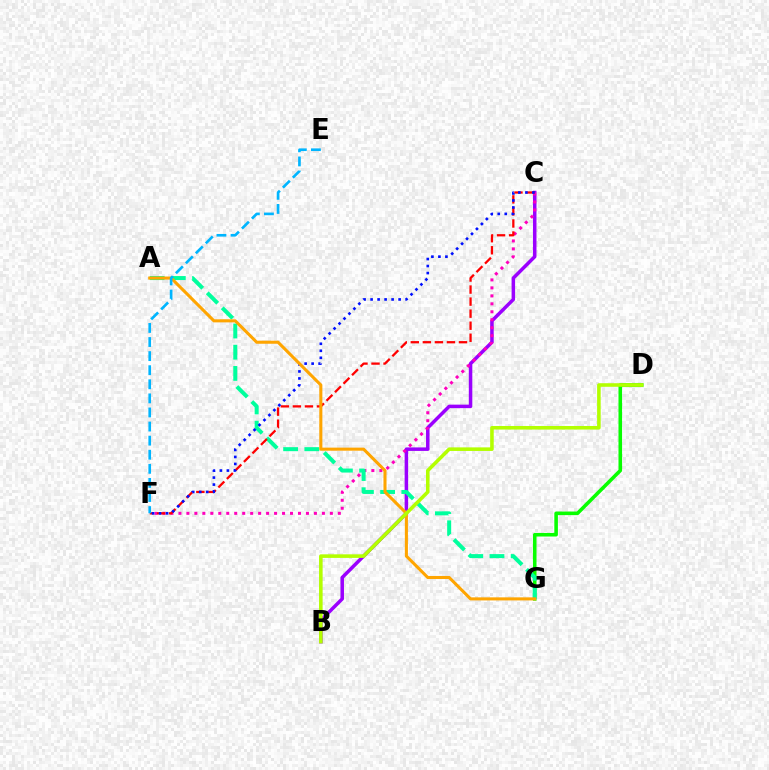{('B', 'C'): [{'color': '#9b00ff', 'line_style': 'solid', 'thickness': 2.52}], ('C', 'F'): [{'color': '#ff00bd', 'line_style': 'dotted', 'thickness': 2.17}, {'color': '#ff0000', 'line_style': 'dashed', 'thickness': 1.64}, {'color': '#0010ff', 'line_style': 'dotted', 'thickness': 1.9}], ('D', 'G'): [{'color': '#08ff00', 'line_style': 'solid', 'thickness': 2.58}], ('A', 'G'): [{'color': '#00ff9d', 'line_style': 'dashed', 'thickness': 2.88}, {'color': '#ffa500', 'line_style': 'solid', 'thickness': 2.21}], ('E', 'F'): [{'color': '#00b5ff', 'line_style': 'dashed', 'thickness': 1.91}], ('B', 'D'): [{'color': '#b3ff00', 'line_style': 'solid', 'thickness': 2.57}]}